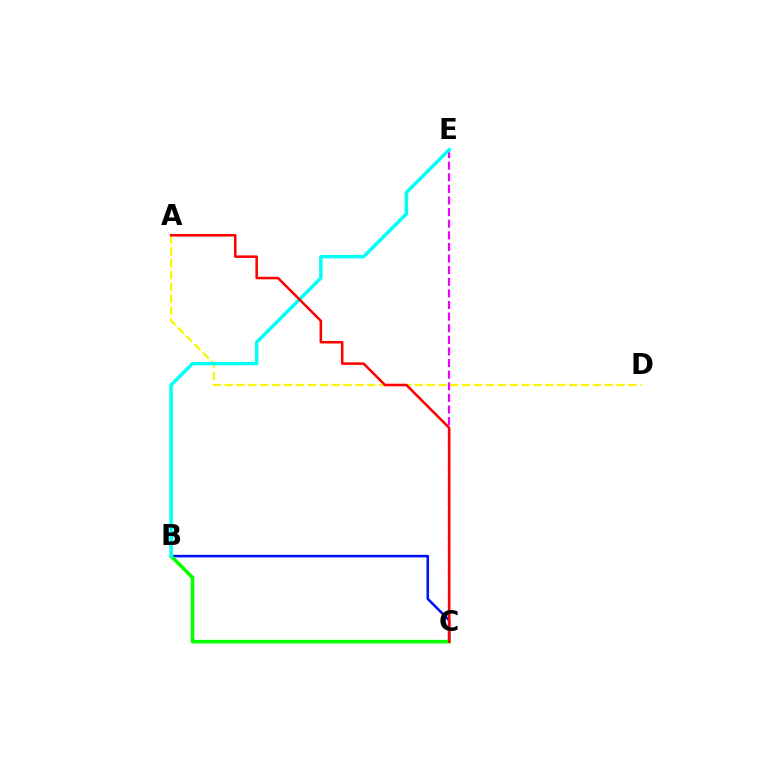{('B', 'C'): [{'color': '#0010ff', 'line_style': 'solid', 'thickness': 1.84}, {'color': '#08ff00', 'line_style': 'solid', 'thickness': 2.6}], ('C', 'E'): [{'color': '#ee00ff', 'line_style': 'dashed', 'thickness': 1.58}], ('A', 'D'): [{'color': '#fcf500', 'line_style': 'dashed', 'thickness': 1.61}], ('B', 'E'): [{'color': '#00fff6', 'line_style': 'solid', 'thickness': 2.49}], ('A', 'C'): [{'color': '#ff0000', 'line_style': 'solid', 'thickness': 1.83}]}